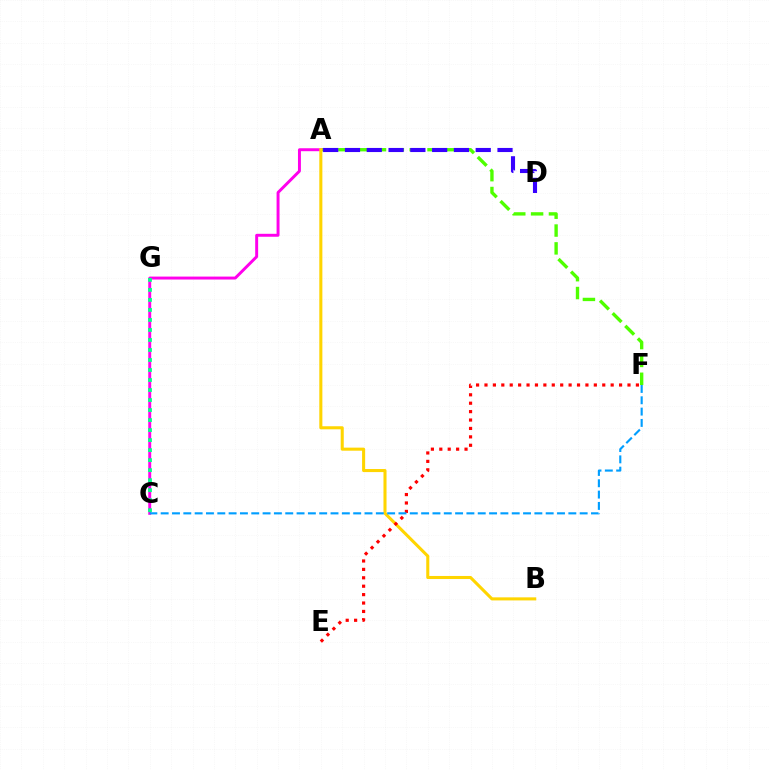{('A', 'F'): [{'color': '#4fff00', 'line_style': 'dashed', 'thickness': 2.42}], ('A', 'C'): [{'color': '#ff00ed', 'line_style': 'solid', 'thickness': 2.12}], ('A', 'B'): [{'color': '#ffd500', 'line_style': 'solid', 'thickness': 2.21}], ('C', 'G'): [{'color': '#00ff86', 'line_style': 'dotted', 'thickness': 2.72}], ('A', 'D'): [{'color': '#3700ff', 'line_style': 'dashed', 'thickness': 2.96}], ('E', 'F'): [{'color': '#ff0000', 'line_style': 'dotted', 'thickness': 2.29}], ('C', 'F'): [{'color': '#009eff', 'line_style': 'dashed', 'thickness': 1.54}]}